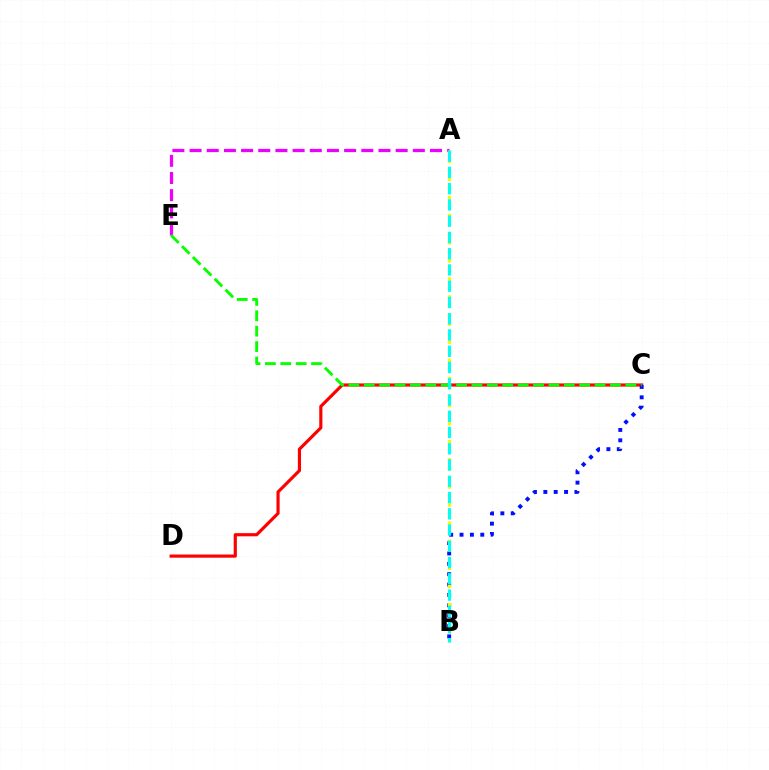{('C', 'D'): [{'color': '#ff0000', 'line_style': 'solid', 'thickness': 2.28}], ('B', 'C'): [{'color': '#0010ff', 'line_style': 'dotted', 'thickness': 2.82}], ('A', 'E'): [{'color': '#ee00ff', 'line_style': 'dashed', 'thickness': 2.33}], ('A', 'B'): [{'color': '#fcf500', 'line_style': 'dotted', 'thickness': 2.46}, {'color': '#00fff6', 'line_style': 'dashed', 'thickness': 2.21}], ('C', 'E'): [{'color': '#08ff00', 'line_style': 'dashed', 'thickness': 2.09}]}